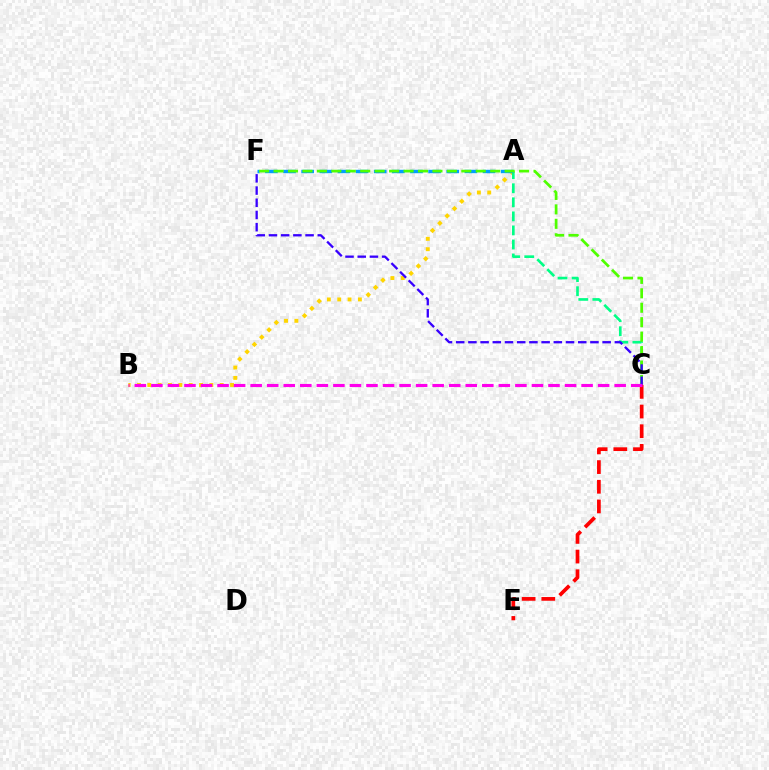{('A', 'B'): [{'color': '#ffd500', 'line_style': 'dotted', 'thickness': 2.81}], ('A', 'C'): [{'color': '#00ff86', 'line_style': 'dashed', 'thickness': 1.91}], ('A', 'F'): [{'color': '#009eff', 'line_style': 'dashed', 'thickness': 2.46}], ('C', 'F'): [{'color': '#4fff00', 'line_style': 'dashed', 'thickness': 1.96}, {'color': '#3700ff', 'line_style': 'dashed', 'thickness': 1.66}], ('C', 'E'): [{'color': '#ff0000', 'line_style': 'dashed', 'thickness': 2.67}], ('B', 'C'): [{'color': '#ff00ed', 'line_style': 'dashed', 'thickness': 2.25}]}